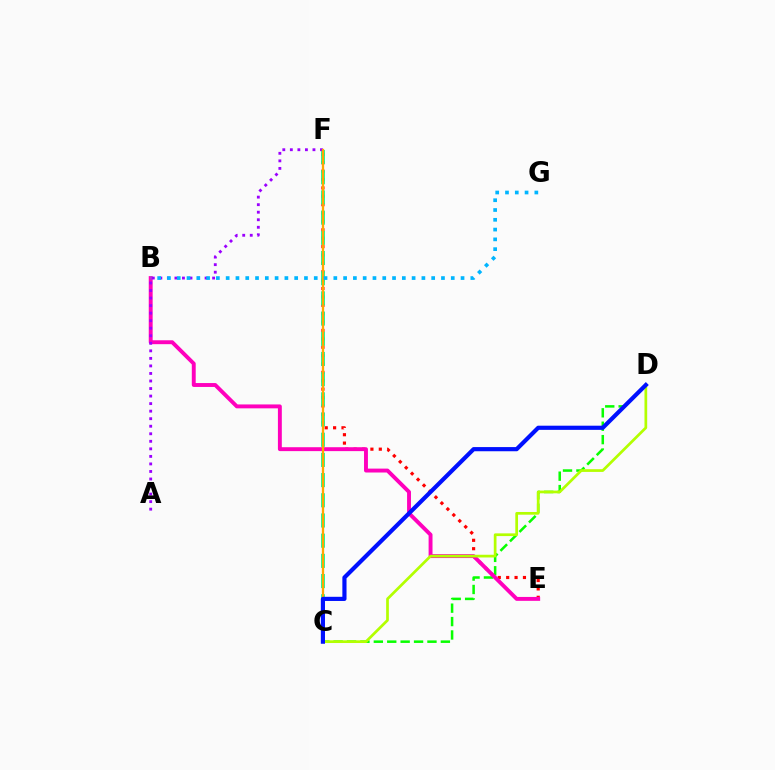{('C', 'D'): [{'color': '#08ff00', 'line_style': 'dashed', 'thickness': 1.82}, {'color': '#b3ff00', 'line_style': 'solid', 'thickness': 1.95}, {'color': '#0010ff', 'line_style': 'solid', 'thickness': 3.0}], ('E', 'F'): [{'color': '#ff0000', 'line_style': 'dotted', 'thickness': 2.28}], ('C', 'F'): [{'color': '#00ff9d', 'line_style': 'dashed', 'thickness': 2.74}, {'color': '#ffa500', 'line_style': 'solid', 'thickness': 1.65}], ('B', 'E'): [{'color': '#ff00bd', 'line_style': 'solid', 'thickness': 2.81}], ('A', 'F'): [{'color': '#9b00ff', 'line_style': 'dotted', 'thickness': 2.05}], ('B', 'G'): [{'color': '#00b5ff', 'line_style': 'dotted', 'thickness': 2.66}]}